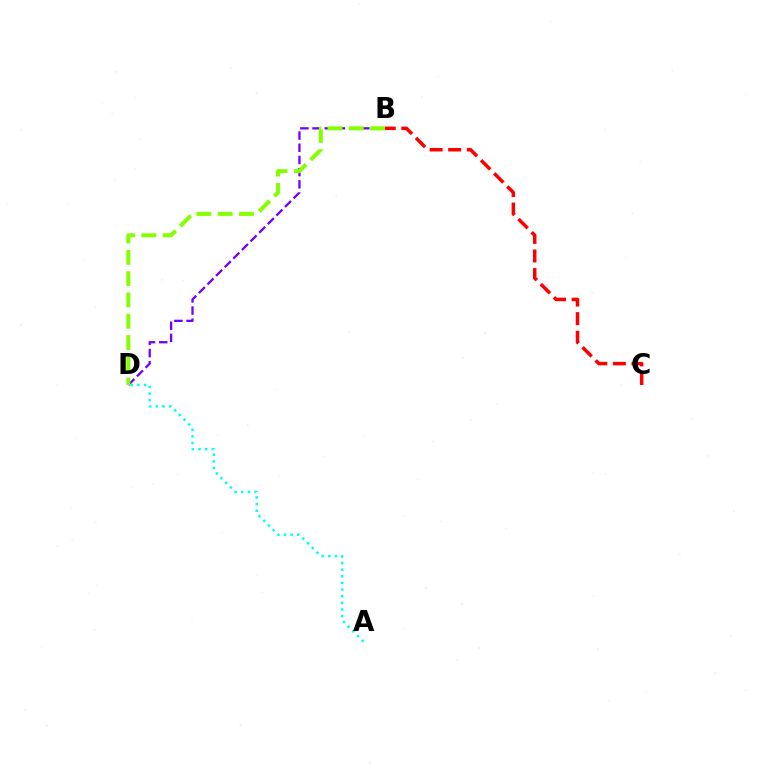{('B', 'D'): [{'color': '#7200ff', 'line_style': 'dashed', 'thickness': 1.65}, {'color': '#84ff00', 'line_style': 'dashed', 'thickness': 2.89}], ('B', 'C'): [{'color': '#ff0000', 'line_style': 'dashed', 'thickness': 2.52}], ('A', 'D'): [{'color': '#00fff6', 'line_style': 'dotted', 'thickness': 1.8}]}